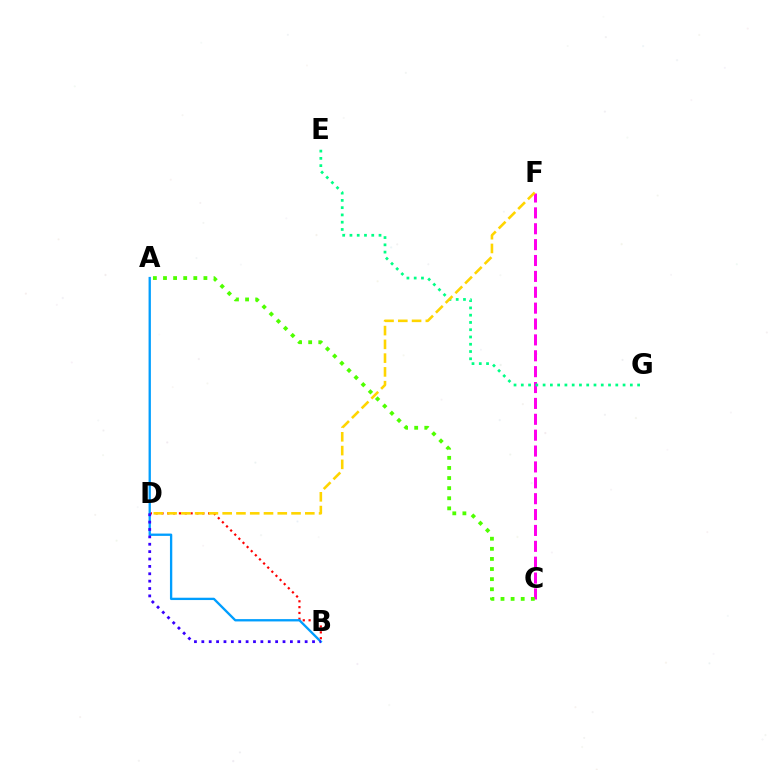{('B', 'D'): [{'color': '#ff0000', 'line_style': 'dotted', 'thickness': 1.58}, {'color': '#3700ff', 'line_style': 'dotted', 'thickness': 2.01}], ('C', 'F'): [{'color': '#ff00ed', 'line_style': 'dashed', 'thickness': 2.16}], ('E', 'G'): [{'color': '#00ff86', 'line_style': 'dotted', 'thickness': 1.97}], ('A', 'B'): [{'color': '#009eff', 'line_style': 'solid', 'thickness': 1.67}], ('D', 'F'): [{'color': '#ffd500', 'line_style': 'dashed', 'thickness': 1.87}], ('A', 'C'): [{'color': '#4fff00', 'line_style': 'dotted', 'thickness': 2.75}]}